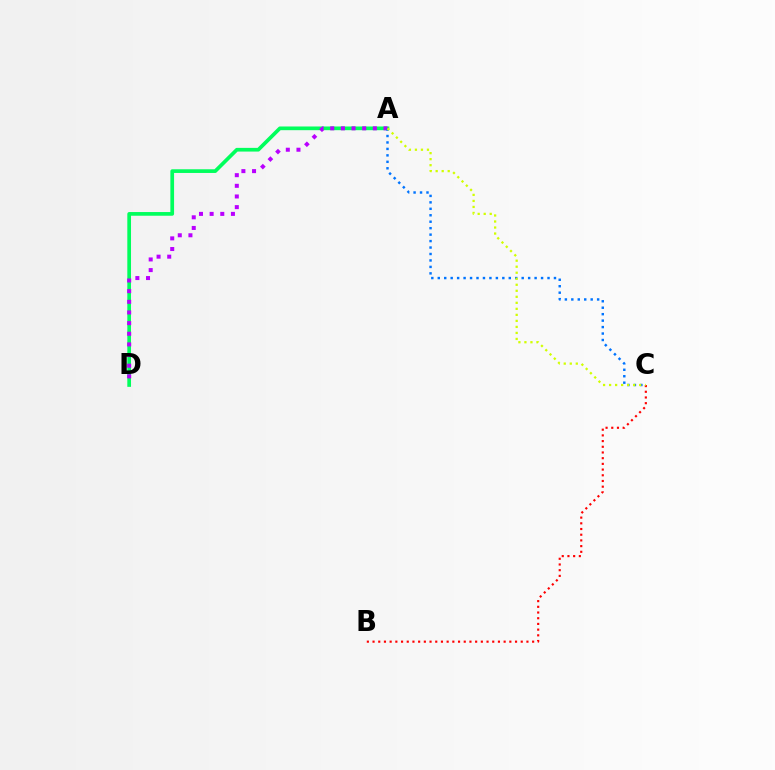{('A', 'D'): [{'color': '#00ff5c', 'line_style': 'solid', 'thickness': 2.66}, {'color': '#b900ff', 'line_style': 'dotted', 'thickness': 2.89}], ('B', 'C'): [{'color': '#ff0000', 'line_style': 'dotted', 'thickness': 1.55}], ('A', 'C'): [{'color': '#0074ff', 'line_style': 'dotted', 'thickness': 1.75}, {'color': '#d1ff00', 'line_style': 'dotted', 'thickness': 1.64}]}